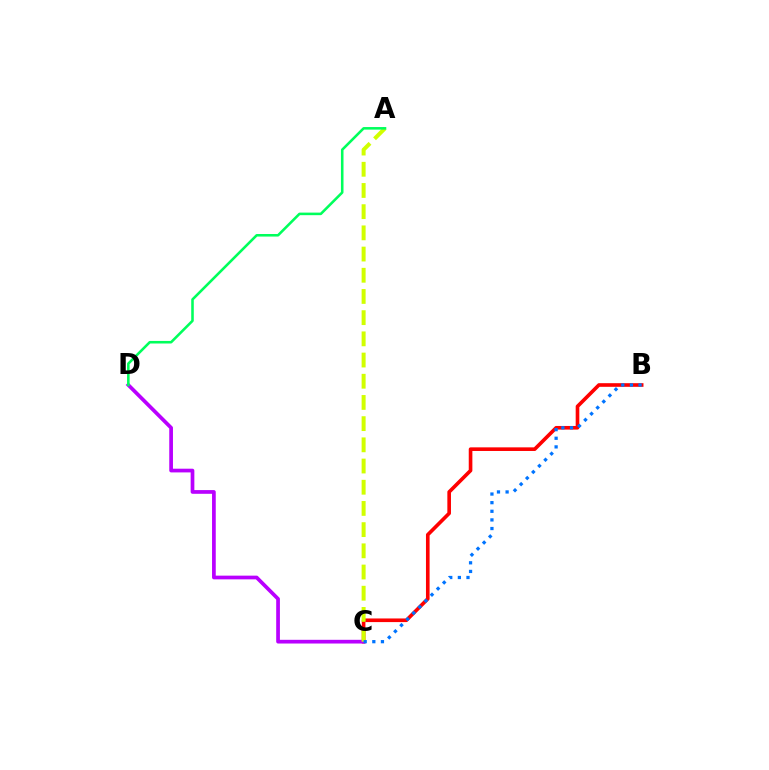{('B', 'C'): [{'color': '#ff0000', 'line_style': 'solid', 'thickness': 2.61}, {'color': '#0074ff', 'line_style': 'dotted', 'thickness': 2.34}], ('C', 'D'): [{'color': '#b900ff', 'line_style': 'solid', 'thickness': 2.67}], ('A', 'C'): [{'color': '#d1ff00', 'line_style': 'dashed', 'thickness': 2.88}], ('A', 'D'): [{'color': '#00ff5c', 'line_style': 'solid', 'thickness': 1.85}]}